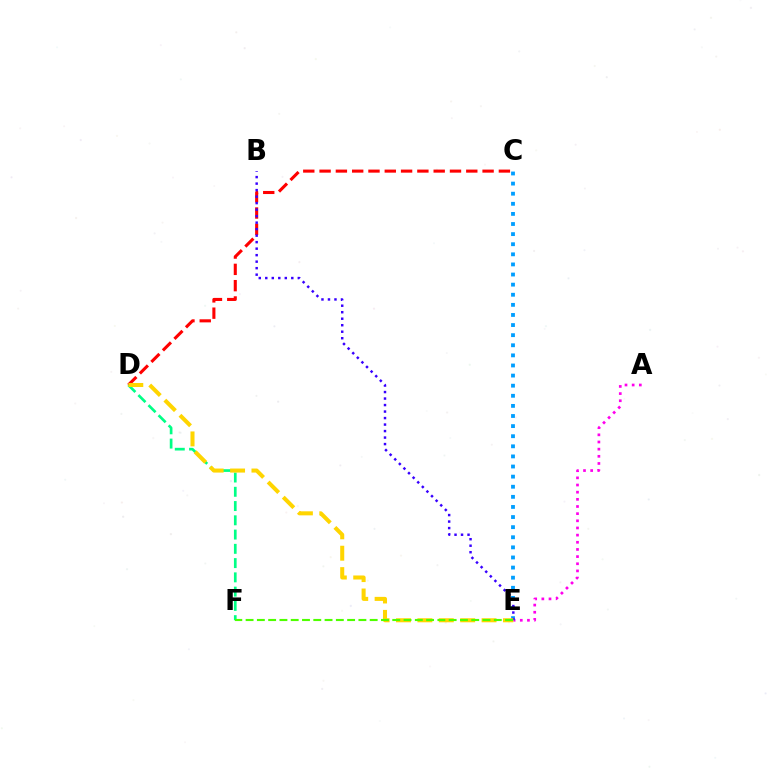{('A', 'E'): [{'color': '#ff00ed', 'line_style': 'dotted', 'thickness': 1.94}], ('C', 'E'): [{'color': '#009eff', 'line_style': 'dotted', 'thickness': 2.75}], ('C', 'D'): [{'color': '#ff0000', 'line_style': 'dashed', 'thickness': 2.21}], ('D', 'F'): [{'color': '#00ff86', 'line_style': 'dashed', 'thickness': 1.94}], ('B', 'E'): [{'color': '#3700ff', 'line_style': 'dotted', 'thickness': 1.77}], ('D', 'E'): [{'color': '#ffd500', 'line_style': 'dashed', 'thickness': 2.91}], ('E', 'F'): [{'color': '#4fff00', 'line_style': 'dashed', 'thickness': 1.53}]}